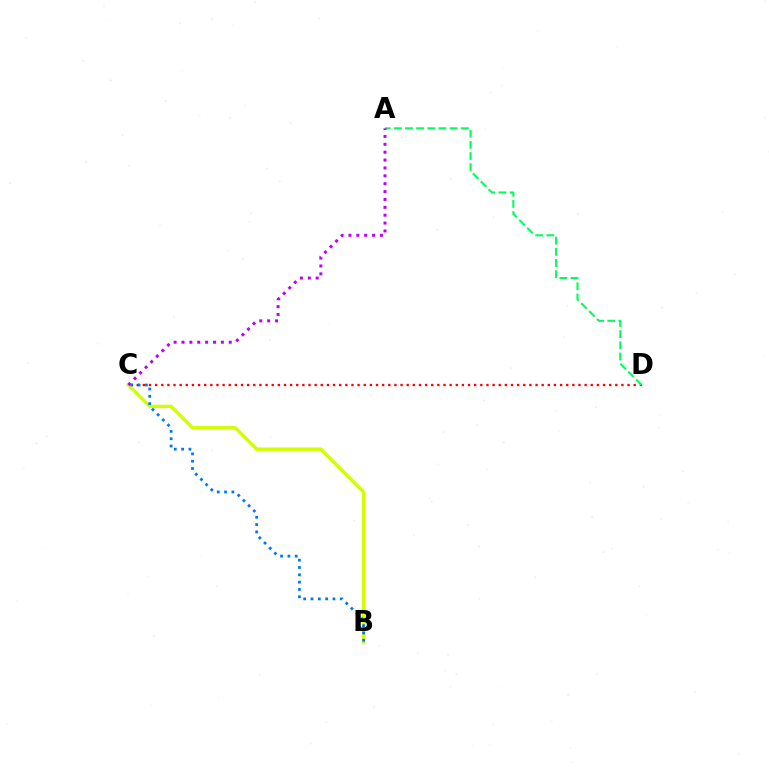{('C', 'D'): [{'color': '#ff0000', 'line_style': 'dotted', 'thickness': 1.67}], ('B', 'C'): [{'color': '#d1ff00', 'line_style': 'solid', 'thickness': 2.46}, {'color': '#0074ff', 'line_style': 'dotted', 'thickness': 1.99}], ('A', 'D'): [{'color': '#00ff5c', 'line_style': 'dashed', 'thickness': 1.52}], ('A', 'C'): [{'color': '#b900ff', 'line_style': 'dotted', 'thickness': 2.14}]}